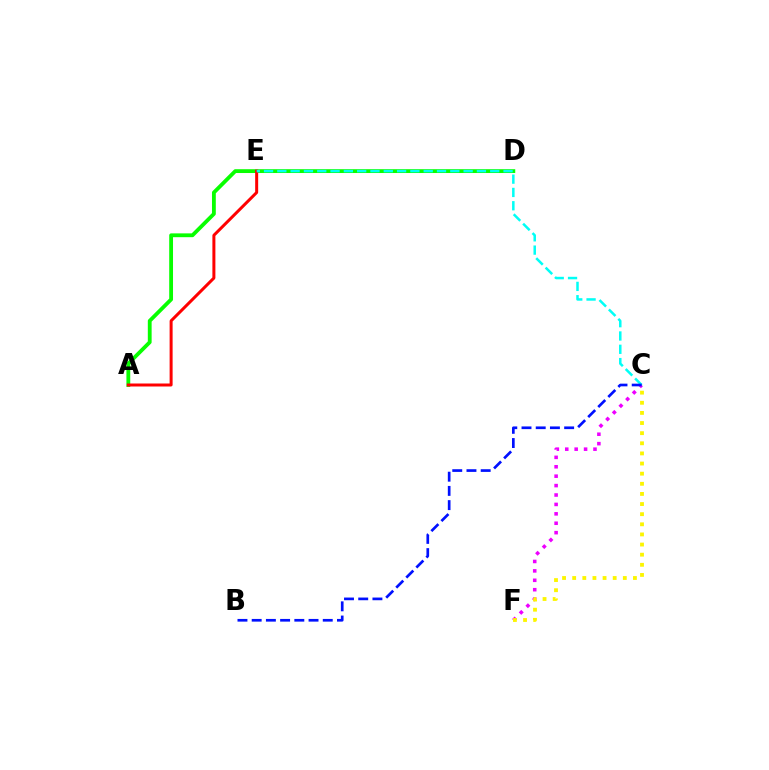{('A', 'D'): [{'color': '#08ff00', 'line_style': 'solid', 'thickness': 2.75}], ('A', 'E'): [{'color': '#ff0000', 'line_style': 'solid', 'thickness': 2.16}], ('C', 'F'): [{'color': '#ee00ff', 'line_style': 'dotted', 'thickness': 2.56}, {'color': '#fcf500', 'line_style': 'dotted', 'thickness': 2.75}], ('C', 'E'): [{'color': '#00fff6', 'line_style': 'dashed', 'thickness': 1.81}], ('B', 'C'): [{'color': '#0010ff', 'line_style': 'dashed', 'thickness': 1.93}]}